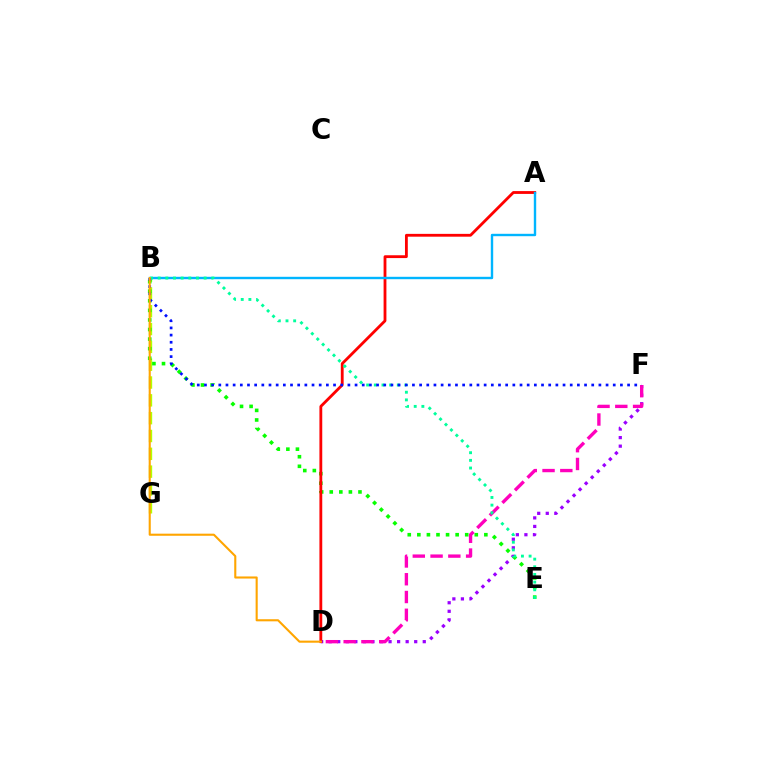{('D', 'F'): [{'color': '#9b00ff', 'line_style': 'dotted', 'thickness': 2.32}, {'color': '#ff00bd', 'line_style': 'dashed', 'thickness': 2.41}], ('B', 'G'): [{'color': '#b3ff00', 'line_style': 'dashed', 'thickness': 2.42}], ('B', 'E'): [{'color': '#08ff00', 'line_style': 'dotted', 'thickness': 2.6}, {'color': '#00ff9d', 'line_style': 'dotted', 'thickness': 2.08}], ('A', 'D'): [{'color': '#ff0000', 'line_style': 'solid', 'thickness': 2.03}], ('A', 'B'): [{'color': '#00b5ff', 'line_style': 'solid', 'thickness': 1.73}], ('B', 'F'): [{'color': '#0010ff', 'line_style': 'dotted', 'thickness': 1.95}], ('B', 'D'): [{'color': '#ffa500', 'line_style': 'solid', 'thickness': 1.51}]}